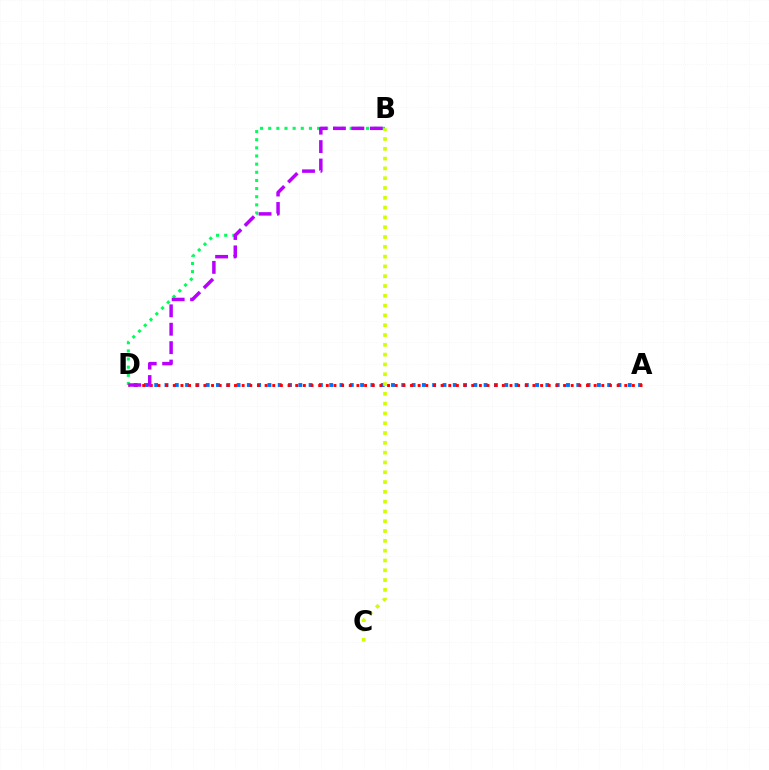{('B', 'D'): [{'color': '#00ff5c', 'line_style': 'dotted', 'thickness': 2.21}, {'color': '#b900ff', 'line_style': 'dashed', 'thickness': 2.5}], ('A', 'D'): [{'color': '#0074ff', 'line_style': 'dotted', 'thickness': 2.8}, {'color': '#ff0000', 'line_style': 'dotted', 'thickness': 2.08}], ('B', 'C'): [{'color': '#d1ff00', 'line_style': 'dotted', 'thickness': 2.66}]}